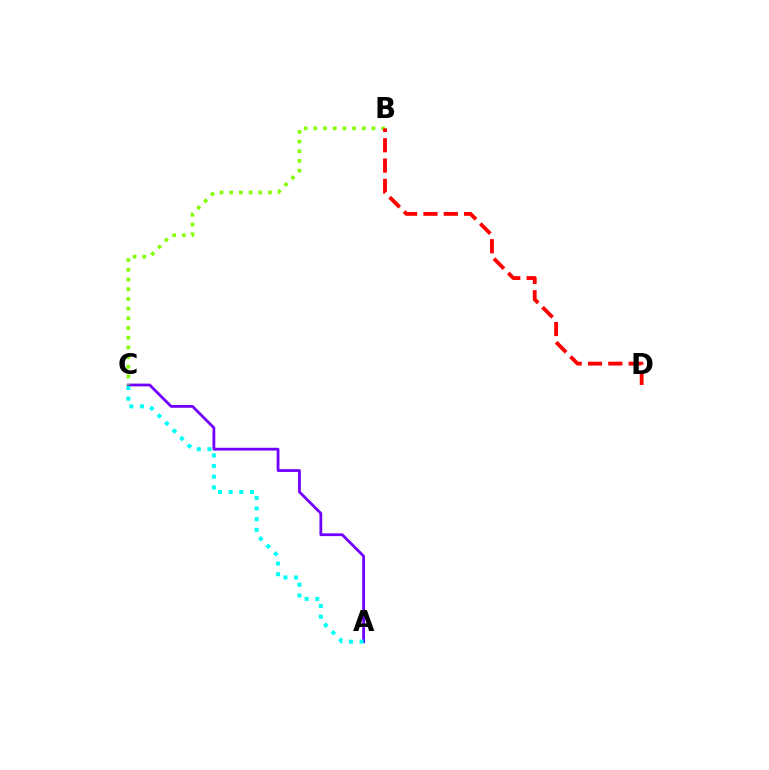{('A', 'C'): [{'color': '#7200ff', 'line_style': 'solid', 'thickness': 2.01}, {'color': '#00fff6', 'line_style': 'dotted', 'thickness': 2.89}], ('B', 'C'): [{'color': '#84ff00', 'line_style': 'dotted', 'thickness': 2.63}], ('B', 'D'): [{'color': '#ff0000', 'line_style': 'dashed', 'thickness': 2.76}]}